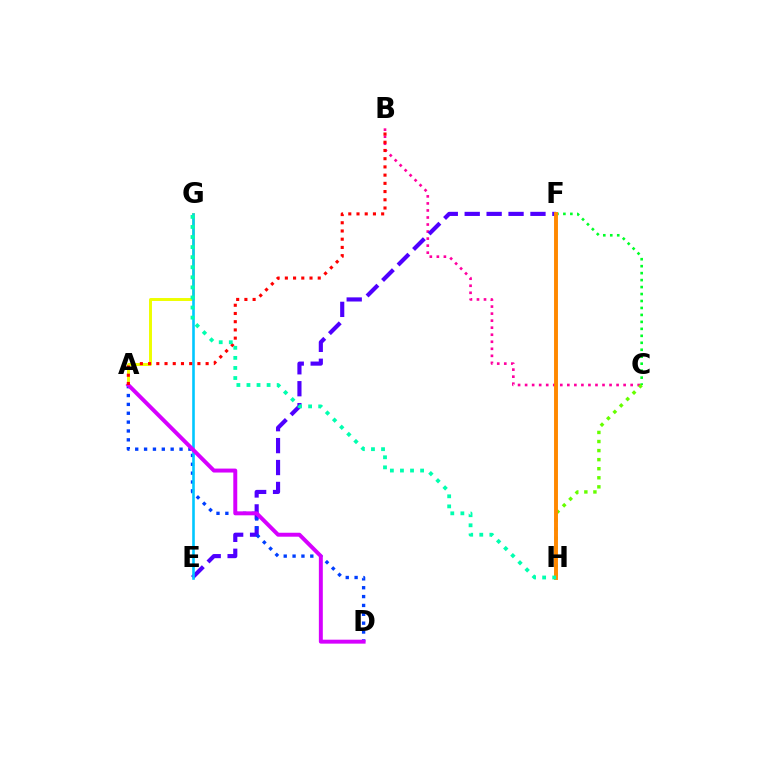{('A', 'G'): [{'color': '#eeff00', 'line_style': 'solid', 'thickness': 2.12}], ('B', 'C'): [{'color': '#ff00a0', 'line_style': 'dotted', 'thickness': 1.91}], ('E', 'F'): [{'color': '#4f00ff', 'line_style': 'dashed', 'thickness': 2.98}], ('A', 'D'): [{'color': '#003fff', 'line_style': 'dotted', 'thickness': 2.41}, {'color': '#d600ff', 'line_style': 'solid', 'thickness': 2.85}], ('E', 'G'): [{'color': '#00c7ff', 'line_style': 'solid', 'thickness': 1.88}], ('C', 'F'): [{'color': '#00ff27', 'line_style': 'dotted', 'thickness': 1.89}], ('C', 'H'): [{'color': '#66ff00', 'line_style': 'dotted', 'thickness': 2.46}], ('A', 'B'): [{'color': '#ff0000', 'line_style': 'dotted', 'thickness': 2.23}], ('F', 'H'): [{'color': '#ff8800', 'line_style': 'solid', 'thickness': 2.82}], ('G', 'H'): [{'color': '#00ffaf', 'line_style': 'dotted', 'thickness': 2.74}]}